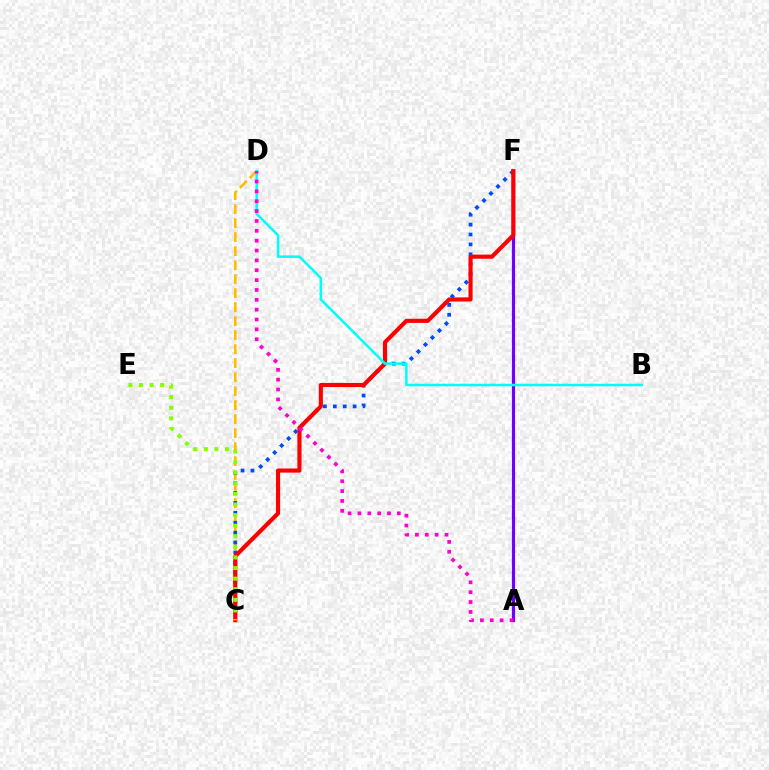{('A', 'F'): [{'color': '#00ff39', 'line_style': 'dotted', 'thickness': 1.88}, {'color': '#7200ff', 'line_style': 'solid', 'thickness': 2.29}], ('C', 'D'): [{'color': '#ffbd00', 'line_style': 'dashed', 'thickness': 1.9}], ('C', 'F'): [{'color': '#004bff', 'line_style': 'dotted', 'thickness': 2.69}, {'color': '#ff0000', 'line_style': 'solid', 'thickness': 2.98}], ('C', 'E'): [{'color': '#84ff00', 'line_style': 'dotted', 'thickness': 2.88}], ('B', 'D'): [{'color': '#00fff6', 'line_style': 'solid', 'thickness': 1.82}], ('A', 'D'): [{'color': '#ff00cf', 'line_style': 'dotted', 'thickness': 2.68}]}